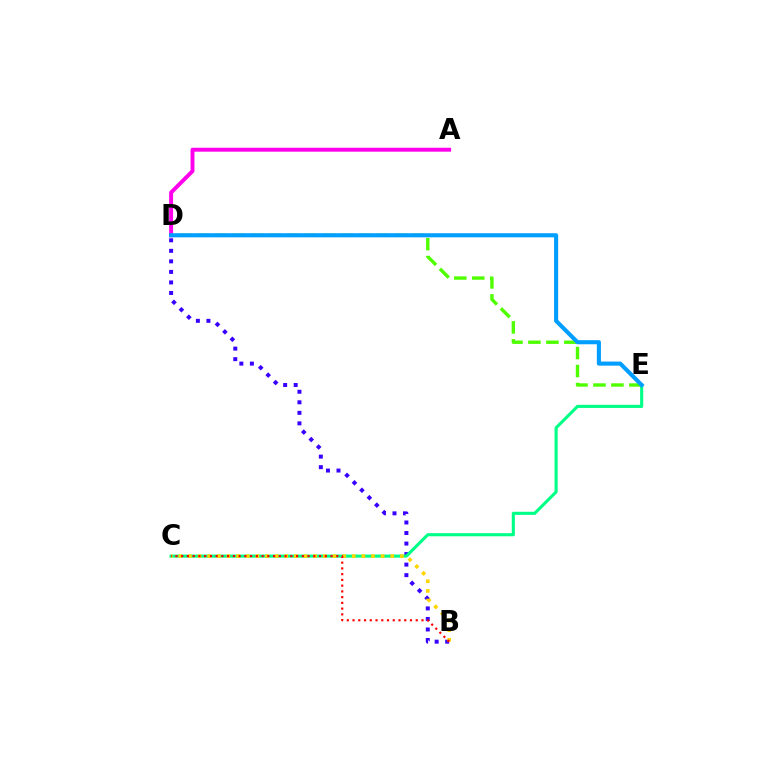{('B', 'D'): [{'color': '#3700ff', 'line_style': 'dotted', 'thickness': 2.86}], ('C', 'E'): [{'color': '#00ff86', 'line_style': 'solid', 'thickness': 2.23}], ('D', 'E'): [{'color': '#4fff00', 'line_style': 'dashed', 'thickness': 2.44}, {'color': '#009eff', 'line_style': 'solid', 'thickness': 2.94}], ('A', 'D'): [{'color': '#ff00ed', 'line_style': 'solid', 'thickness': 2.83}], ('B', 'C'): [{'color': '#ffd500', 'line_style': 'dotted', 'thickness': 2.62}, {'color': '#ff0000', 'line_style': 'dotted', 'thickness': 1.56}]}